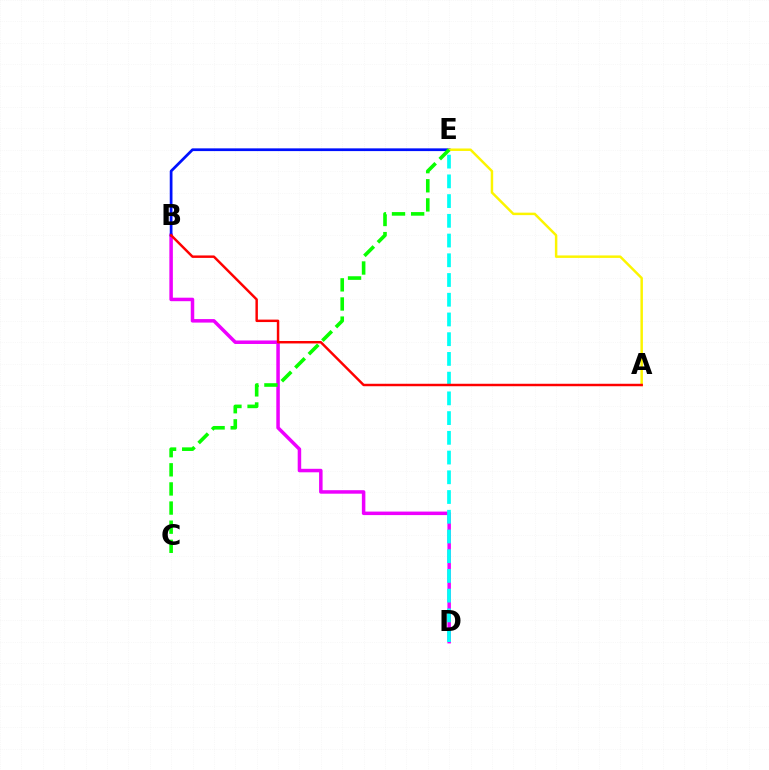{('B', 'D'): [{'color': '#ee00ff', 'line_style': 'solid', 'thickness': 2.52}], ('B', 'E'): [{'color': '#0010ff', 'line_style': 'solid', 'thickness': 1.97}], ('D', 'E'): [{'color': '#00fff6', 'line_style': 'dashed', 'thickness': 2.68}], ('A', 'E'): [{'color': '#fcf500', 'line_style': 'solid', 'thickness': 1.78}], ('C', 'E'): [{'color': '#08ff00', 'line_style': 'dashed', 'thickness': 2.6}], ('A', 'B'): [{'color': '#ff0000', 'line_style': 'solid', 'thickness': 1.77}]}